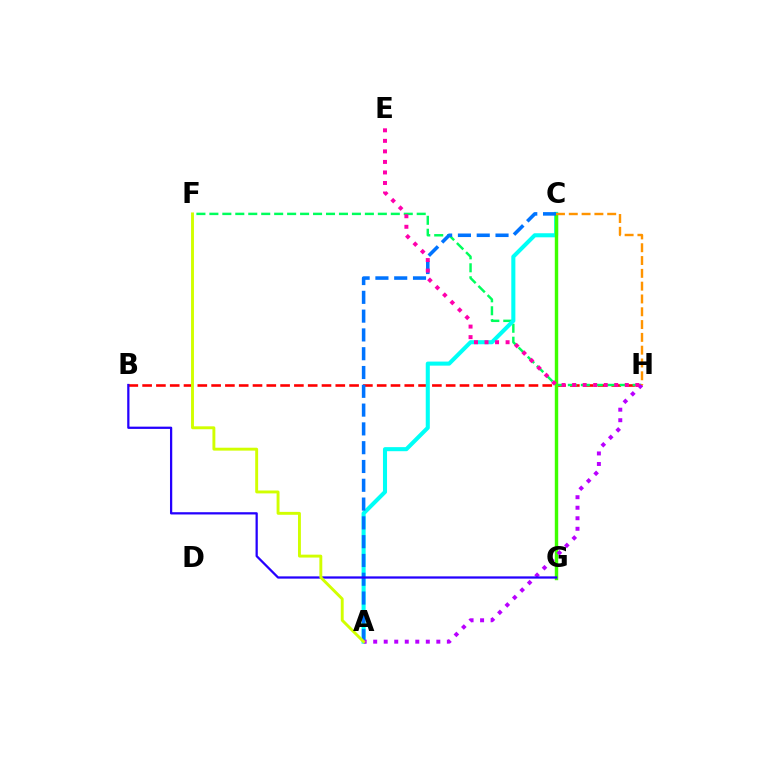{('B', 'H'): [{'color': '#ff0000', 'line_style': 'dashed', 'thickness': 1.87}], ('F', 'H'): [{'color': '#00ff5c', 'line_style': 'dashed', 'thickness': 1.76}], ('A', 'C'): [{'color': '#00fff6', 'line_style': 'solid', 'thickness': 2.93}, {'color': '#0074ff', 'line_style': 'dashed', 'thickness': 2.55}], ('C', 'G'): [{'color': '#3dff00', 'line_style': 'solid', 'thickness': 2.46}], ('A', 'H'): [{'color': '#b900ff', 'line_style': 'dotted', 'thickness': 2.86}], ('C', 'H'): [{'color': '#ff9400', 'line_style': 'dashed', 'thickness': 1.74}], ('E', 'H'): [{'color': '#ff00ac', 'line_style': 'dotted', 'thickness': 2.86}], ('B', 'G'): [{'color': '#2500ff', 'line_style': 'solid', 'thickness': 1.62}], ('A', 'F'): [{'color': '#d1ff00', 'line_style': 'solid', 'thickness': 2.09}]}